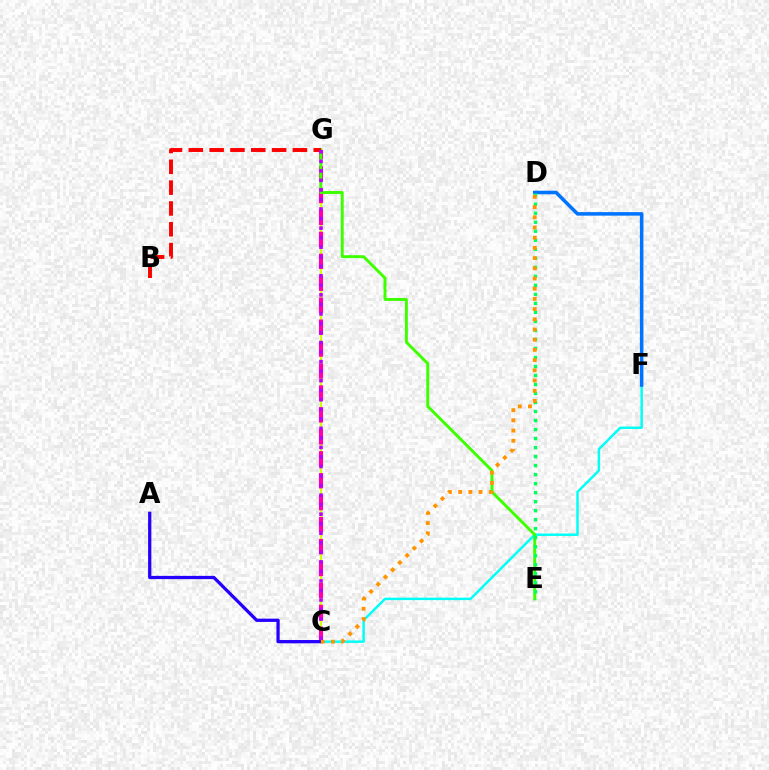{('C', 'G'): [{'color': '#d1ff00', 'line_style': 'solid', 'thickness': 1.54}, {'color': '#ff00ac', 'line_style': 'dashed', 'thickness': 2.98}, {'color': '#b900ff', 'line_style': 'dotted', 'thickness': 2.59}], ('C', 'F'): [{'color': '#00fff6', 'line_style': 'solid', 'thickness': 1.77}], ('D', 'F'): [{'color': '#0074ff', 'line_style': 'solid', 'thickness': 2.54}], ('E', 'G'): [{'color': '#3dff00', 'line_style': 'solid', 'thickness': 2.11}], ('A', 'C'): [{'color': '#2500ff', 'line_style': 'solid', 'thickness': 2.35}], ('D', 'E'): [{'color': '#00ff5c', 'line_style': 'dotted', 'thickness': 2.45}], ('B', 'G'): [{'color': '#ff0000', 'line_style': 'dashed', 'thickness': 2.83}], ('C', 'D'): [{'color': '#ff9400', 'line_style': 'dotted', 'thickness': 2.77}]}